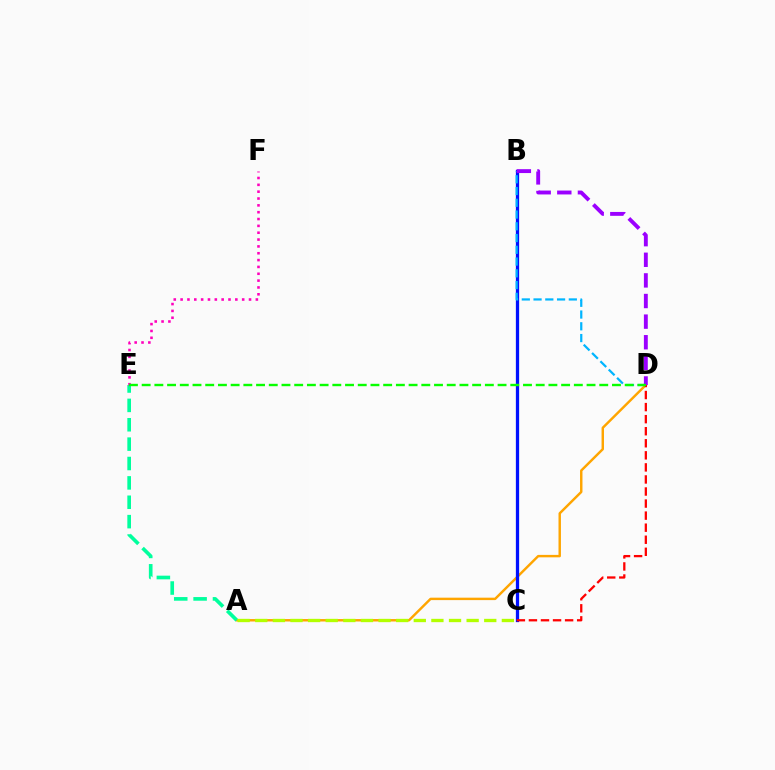{('A', 'D'): [{'color': '#ffa500', 'line_style': 'solid', 'thickness': 1.75}], ('A', 'E'): [{'color': '#00ff9d', 'line_style': 'dashed', 'thickness': 2.63}], ('B', 'C'): [{'color': '#0010ff', 'line_style': 'solid', 'thickness': 2.35}], ('B', 'D'): [{'color': '#00b5ff', 'line_style': 'dashed', 'thickness': 1.6}, {'color': '#9b00ff', 'line_style': 'dashed', 'thickness': 2.8}], ('A', 'C'): [{'color': '#b3ff00', 'line_style': 'dashed', 'thickness': 2.39}], ('C', 'D'): [{'color': '#ff0000', 'line_style': 'dashed', 'thickness': 1.64}], ('E', 'F'): [{'color': '#ff00bd', 'line_style': 'dotted', 'thickness': 1.86}], ('D', 'E'): [{'color': '#08ff00', 'line_style': 'dashed', 'thickness': 1.73}]}